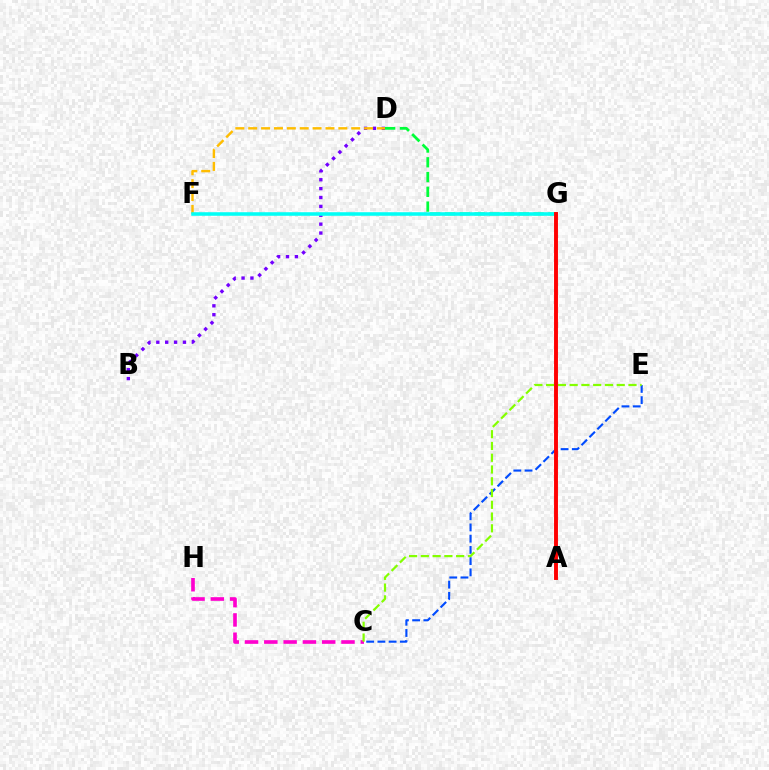{('D', 'G'): [{'color': '#00ff39', 'line_style': 'dashed', 'thickness': 2.01}], ('C', 'H'): [{'color': '#ff00cf', 'line_style': 'dashed', 'thickness': 2.62}], ('C', 'E'): [{'color': '#004bff', 'line_style': 'dashed', 'thickness': 1.53}, {'color': '#84ff00', 'line_style': 'dashed', 'thickness': 1.6}], ('B', 'D'): [{'color': '#7200ff', 'line_style': 'dotted', 'thickness': 2.41}], ('D', 'F'): [{'color': '#ffbd00', 'line_style': 'dashed', 'thickness': 1.75}], ('F', 'G'): [{'color': '#00fff6', 'line_style': 'solid', 'thickness': 2.56}], ('A', 'G'): [{'color': '#ff0000', 'line_style': 'solid', 'thickness': 2.81}]}